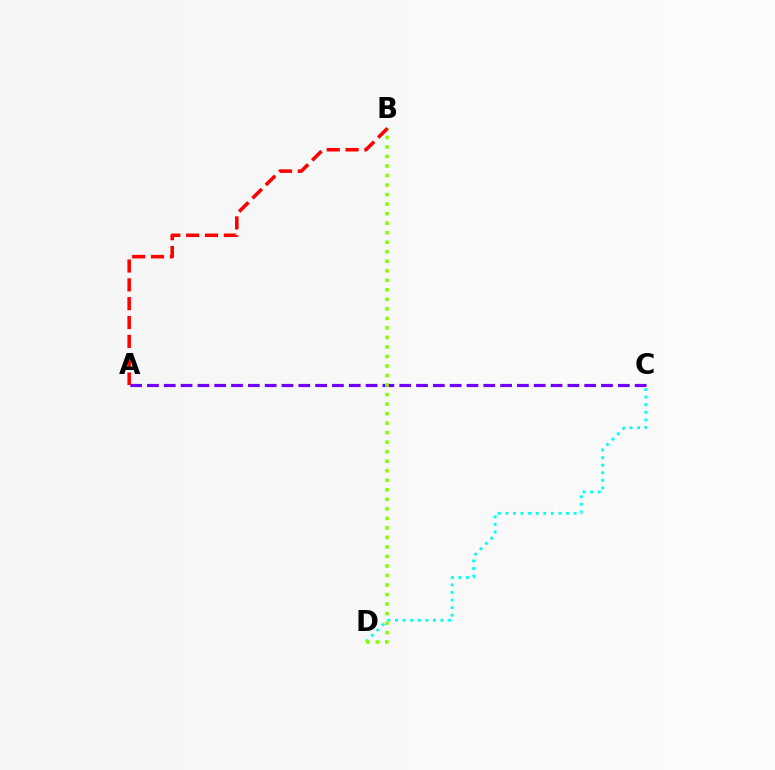{('C', 'D'): [{'color': '#00fff6', 'line_style': 'dotted', 'thickness': 2.06}], ('A', 'C'): [{'color': '#7200ff', 'line_style': 'dashed', 'thickness': 2.28}], ('B', 'D'): [{'color': '#84ff00', 'line_style': 'dotted', 'thickness': 2.59}], ('A', 'B'): [{'color': '#ff0000', 'line_style': 'dashed', 'thickness': 2.56}]}